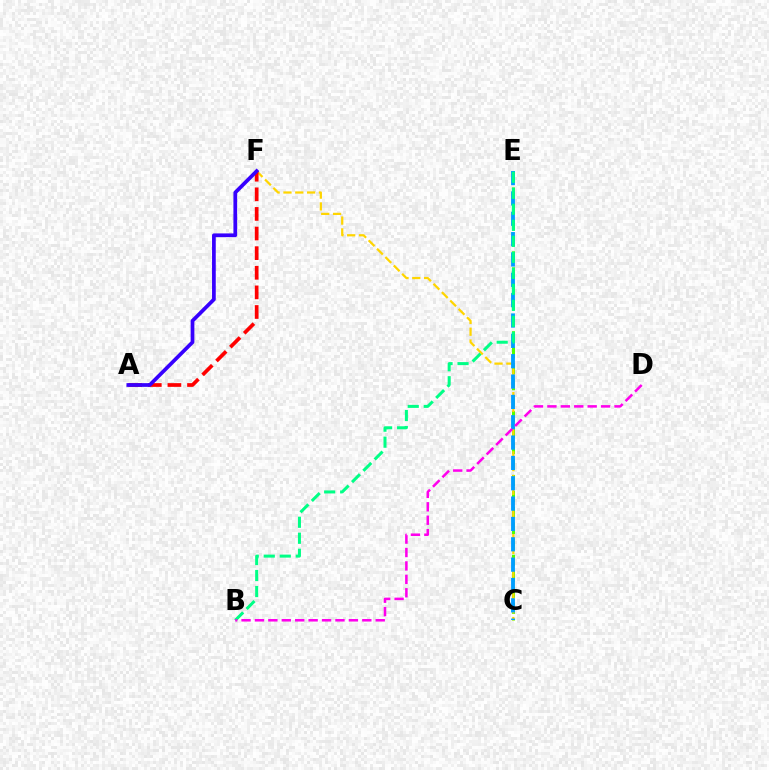{('C', 'E'): [{'color': '#4fff00', 'line_style': 'dashed', 'thickness': 2.17}, {'color': '#009eff', 'line_style': 'dashed', 'thickness': 2.76}], ('C', 'F'): [{'color': '#ffd500', 'line_style': 'dashed', 'thickness': 1.61}], ('A', 'F'): [{'color': '#ff0000', 'line_style': 'dashed', 'thickness': 2.66}, {'color': '#3700ff', 'line_style': 'solid', 'thickness': 2.68}], ('B', 'E'): [{'color': '#00ff86', 'line_style': 'dashed', 'thickness': 2.17}], ('B', 'D'): [{'color': '#ff00ed', 'line_style': 'dashed', 'thickness': 1.82}]}